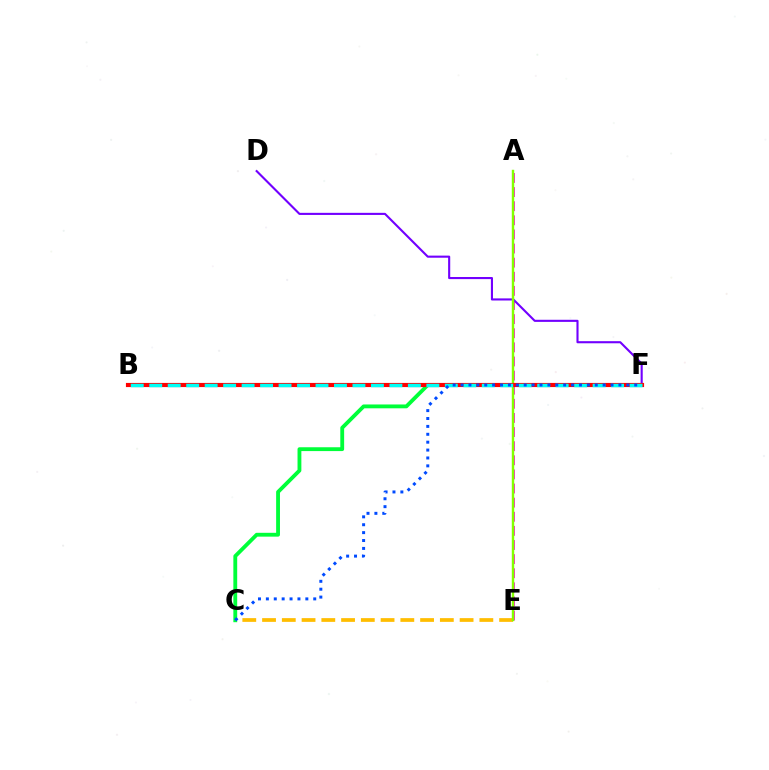{('A', 'E'): [{'color': '#ff00cf', 'line_style': 'dashed', 'thickness': 1.92}, {'color': '#84ff00', 'line_style': 'solid', 'thickness': 1.74}], ('D', 'F'): [{'color': '#7200ff', 'line_style': 'solid', 'thickness': 1.52}], ('C', 'E'): [{'color': '#ffbd00', 'line_style': 'dashed', 'thickness': 2.68}], ('C', 'F'): [{'color': '#00ff39', 'line_style': 'solid', 'thickness': 2.76}, {'color': '#004bff', 'line_style': 'dotted', 'thickness': 2.14}], ('B', 'F'): [{'color': '#ff0000', 'line_style': 'solid', 'thickness': 2.99}, {'color': '#00fff6', 'line_style': 'dashed', 'thickness': 2.51}]}